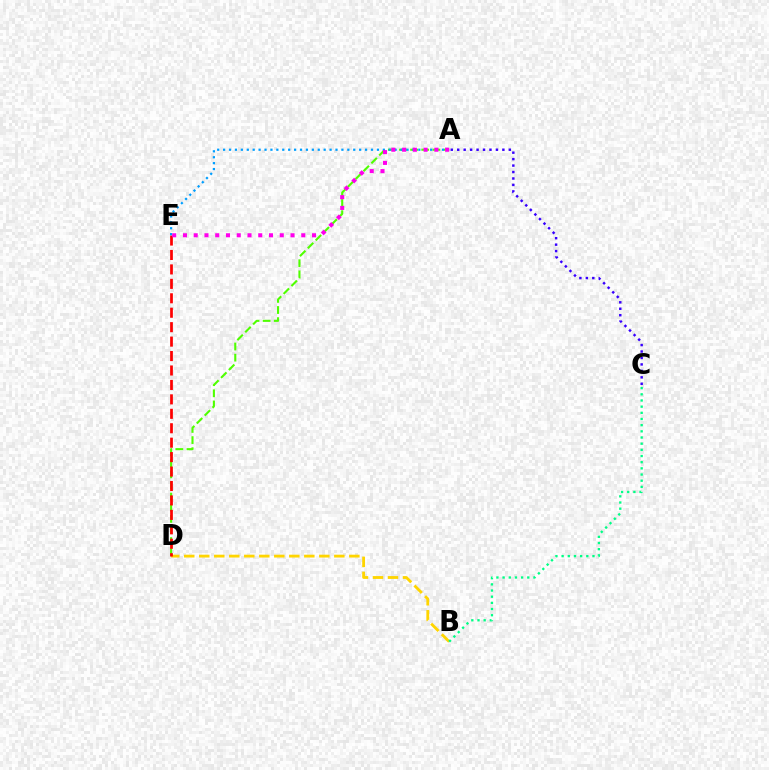{('B', 'D'): [{'color': '#ffd500', 'line_style': 'dashed', 'thickness': 2.04}], ('A', 'D'): [{'color': '#4fff00', 'line_style': 'dashed', 'thickness': 1.51}], ('D', 'E'): [{'color': '#ff0000', 'line_style': 'dashed', 'thickness': 1.96}], ('A', 'E'): [{'color': '#009eff', 'line_style': 'dotted', 'thickness': 1.61}, {'color': '#ff00ed', 'line_style': 'dotted', 'thickness': 2.92}], ('B', 'C'): [{'color': '#00ff86', 'line_style': 'dotted', 'thickness': 1.68}], ('A', 'C'): [{'color': '#3700ff', 'line_style': 'dotted', 'thickness': 1.75}]}